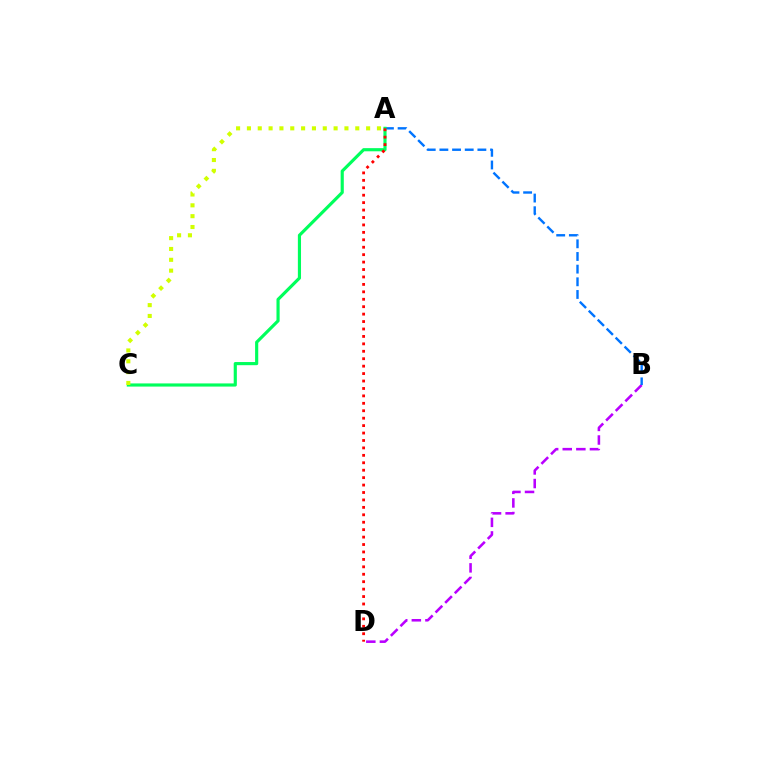{('B', 'D'): [{'color': '#b900ff', 'line_style': 'dashed', 'thickness': 1.85}], ('A', 'B'): [{'color': '#0074ff', 'line_style': 'dashed', 'thickness': 1.72}], ('A', 'C'): [{'color': '#00ff5c', 'line_style': 'solid', 'thickness': 2.27}, {'color': '#d1ff00', 'line_style': 'dotted', 'thickness': 2.94}], ('A', 'D'): [{'color': '#ff0000', 'line_style': 'dotted', 'thickness': 2.02}]}